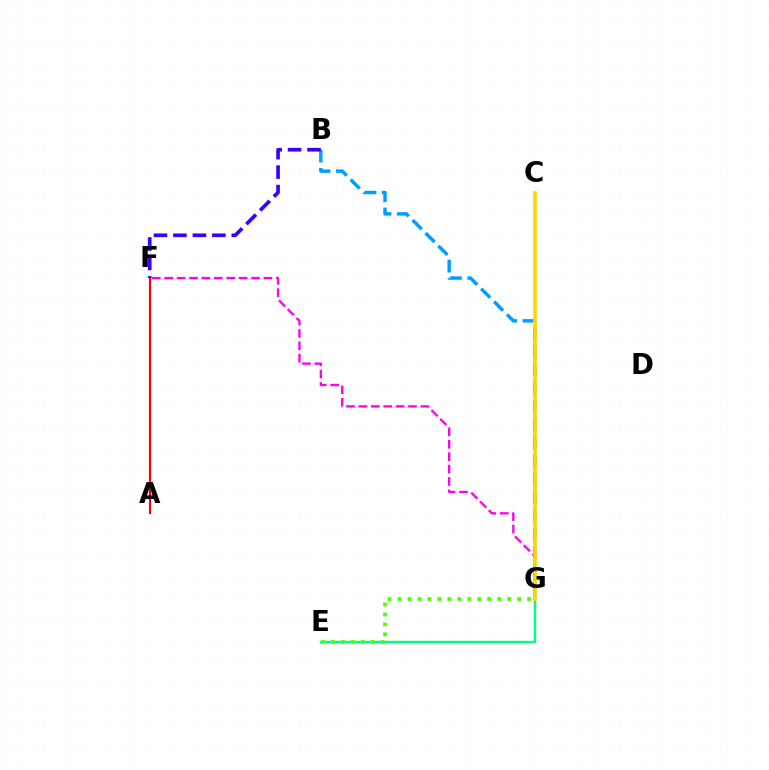{('E', 'G'): [{'color': '#00ff86', 'line_style': 'solid', 'thickness': 1.75}, {'color': '#4fff00', 'line_style': 'dotted', 'thickness': 2.71}], ('B', 'G'): [{'color': '#009eff', 'line_style': 'dashed', 'thickness': 2.48}], ('A', 'F'): [{'color': '#ff0000', 'line_style': 'solid', 'thickness': 1.54}], ('B', 'F'): [{'color': '#3700ff', 'line_style': 'dashed', 'thickness': 2.64}], ('F', 'G'): [{'color': '#ff00ed', 'line_style': 'dashed', 'thickness': 1.68}], ('C', 'G'): [{'color': '#ffd500', 'line_style': 'solid', 'thickness': 2.54}]}